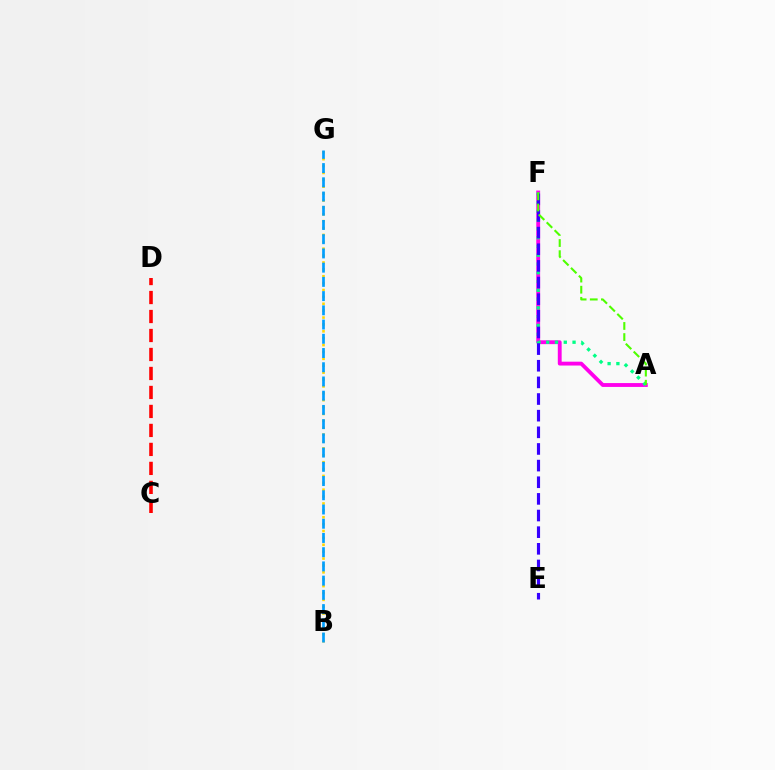{('B', 'G'): [{'color': '#ffd500', 'line_style': 'dotted', 'thickness': 1.87}, {'color': '#009eff', 'line_style': 'dashed', 'thickness': 1.93}], ('A', 'F'): [{'color': '#ff00ed', 'line_style': 'solid', 'thickness': 2.77}, {'color': '#00ff86', 'line_style': 'dotted', 'thickness': 2.38}, {'color': '#4fff00', 'line_style': 'dashed', 'thickness': 1.51}], ('E', 'F'): [{'color': '#3700ff', 'line_style': 'dashed', 'thickness': 2.26}], ('C', 'D'): [{'color': '#ff0000', 'line_style': 'dashed', 'thickness': 2.58}]}